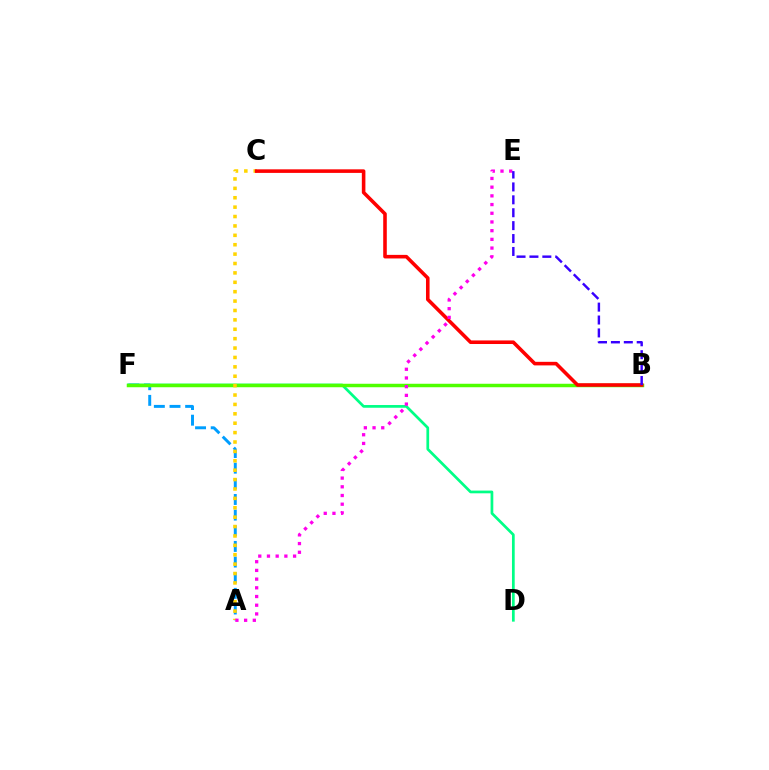{('A', 'F'): [{'color': '#009eff', 'line_style': 'dashed', 'thickness': 2.13}], ('D', 'F'): [{'color': '#00ff86', 'line_style': 'solid', 'thickness': 1.96}], ('B', 'F'): [{'color': '#4fff00', 'line_style': 'solid', 'thickness': 2.5}], ('A', 'C'): [{'color': '#ffd500', 'line_style': 'dotted', 'thickness': 2.55}], ('B', 'C'): [{'color': '#ff0000', 'line_style': 'solid', 'thickness': 2.58}], ('A', 'E'): [{'color': '#ff00ed', 'line_style': 'dotted', 'thickness': 2.36}], ('B', 'E'): [{'color': '#3700ff', 'line_style': 'dashed', 'thickness': 1.75}]}